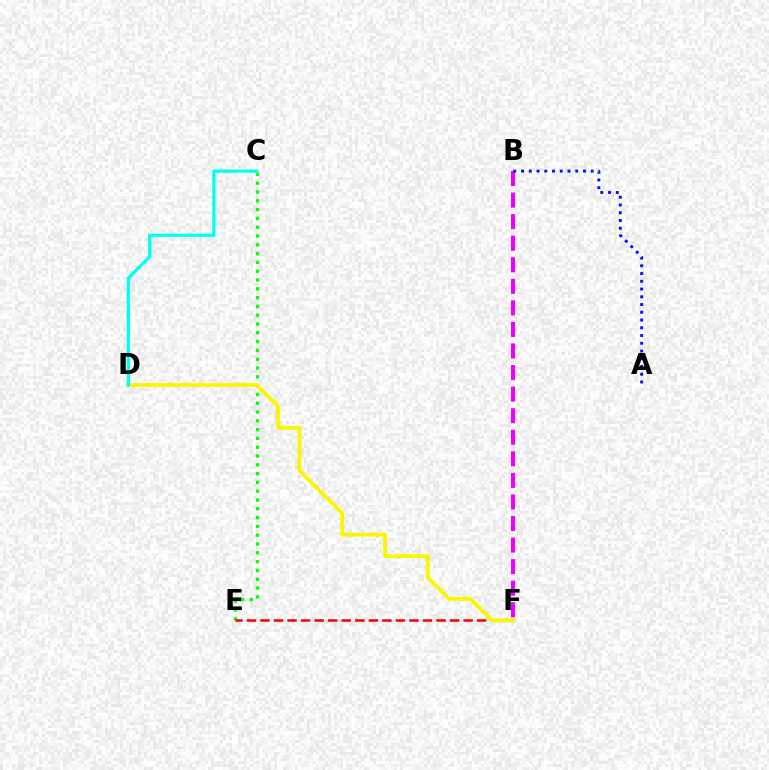{('B', 'F'): [{'color': '#ee00ff', 'line_style': 'dashed', 'thickness': 2.93}], ('C', 'E'): [{'color': '#08ff00', 'line_style': 'dotted', 'thickness': 2.39}], ('E', 'F'): [{'color': '#ff0000', 'line_style': 'dashed', 'thickness': 1.84}], ('D', 'F'): [{'color': '#fcf500', 'line_style': 'solid', 'thickness': 2.73}], ('C', 'D'): [{'color': '#00fff6', 'line_style': 'solid', 'thickness': 2.34}], ('A', 'B'): [{'color': '#0010ff', 'line_style': 'dotted', 'thickness': 2.1}]}